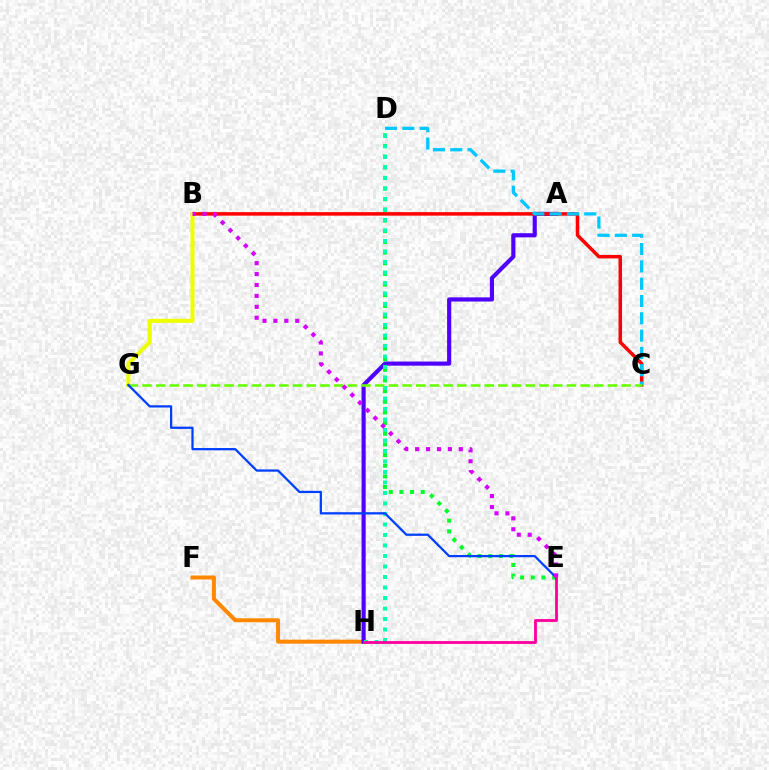{('F', 'H'): [{'color': '#ff8800', 'line_style': 'solid', 'thickness': 2.88}], ('A', 'H'): [{'color': '#4f00ff', 'line_style': 'solid', 'thickness': 2.98}], ('B', 'C'): [{'color': '#ff0000', 'line_style': 'solid', 'thickness': 2.52}], ('C', 'D'): [{'color': '#00c7ff', 'line_style': 'dashed', 'thickness': 2.35}], ('B', 'G'): [{'color': '#eeff00', 'line_style': 'solid', 'thickness': 2.93}], ('D', 'E'): [{'color': '#00ff27', 'line_style': 'dotted', 'thickness': 2.9}], ('D', 'H'): [{'color': '#00ffaf', 'line_style': 'dotted', 'thickness': 2.85}], ('C', 'G'): [{'color': '#66ff00', 'line_style': 'dashed', 'thickness': 1.86}], ('E', 'G'): [{'color': '#003fff', 'line_style': 'solid', 'thickness': 1.62}], ('B', 'E'): [{'color': '#d600ff', 'line_style': 'dotted', 'thickness': 2.97}], ('E', 'H'): [{'color': '#ff00a0', 'line_style': 'solid', 'thickness': 2.04}]}